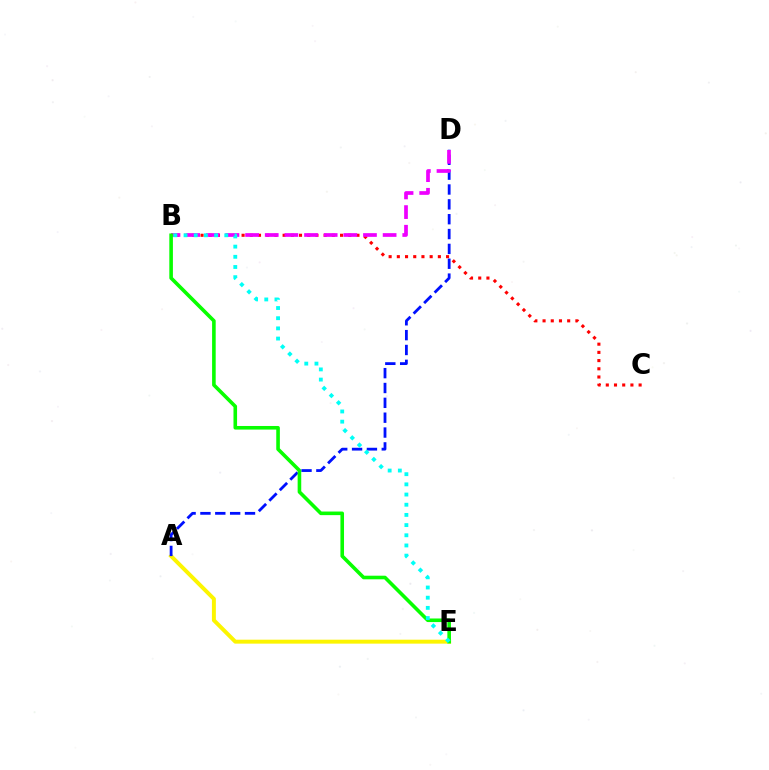{('A', 'E'): [{'color': '#fcf500', 'line_style': 'solid', 'thickness': 2.84}], ('B', 'C'): [{'color': '#ff0000', 'line_style': 'dotted', 'thickness': 2.23}], ('A', 'D'): [{'color': '#0010ff', 'line_style': 'dashed', 'thickness': 2.02}], ('B', 'D'): [{'color': '#ee00ff', 'line_style': 'dashed', 'thickness': 2.67}], ('B', 'E'): [{'color': '#08ff00', 'line_style': 'solid', 'thickness': 2.59}, {'color': '#00fff6', 'line_style': 'dotted', 'thickness': 2.77}]}